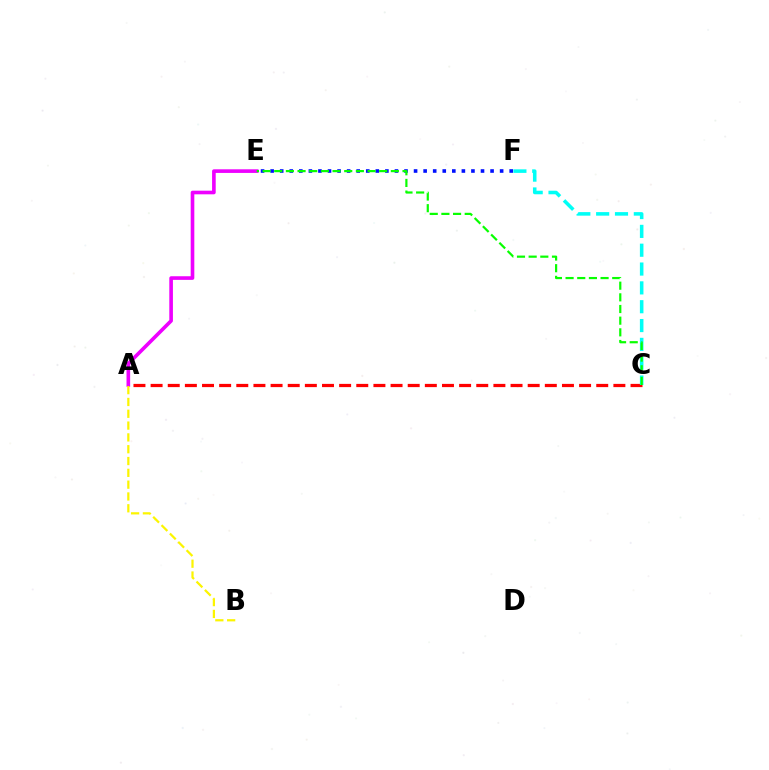{('A', 'E'): [{'color': '#ee00ff', 'line_style': 'solid', 'thickness': 2.61}], ('E', 'F'): [{'color': '#0010ff', 'line_style': 'dotted', 'thickness': 2.6}], ('A', 'B'): [{'color': '#fcf500', 'line_style': 'dashed', 'thickness': 1.61}], ('A', 'C'): [{'color': '#ff0000', 'line_style': 'dashed', 'thickness': 2.33}], ('C', 'F'): [{'color': '#00fff6', 'line_style': 'dashed', 'thickness': 2.56}], ('C', 'E'): [{'color': '#08ff00', 'line_style': 'dashed', 'thickness': 1.58}]}